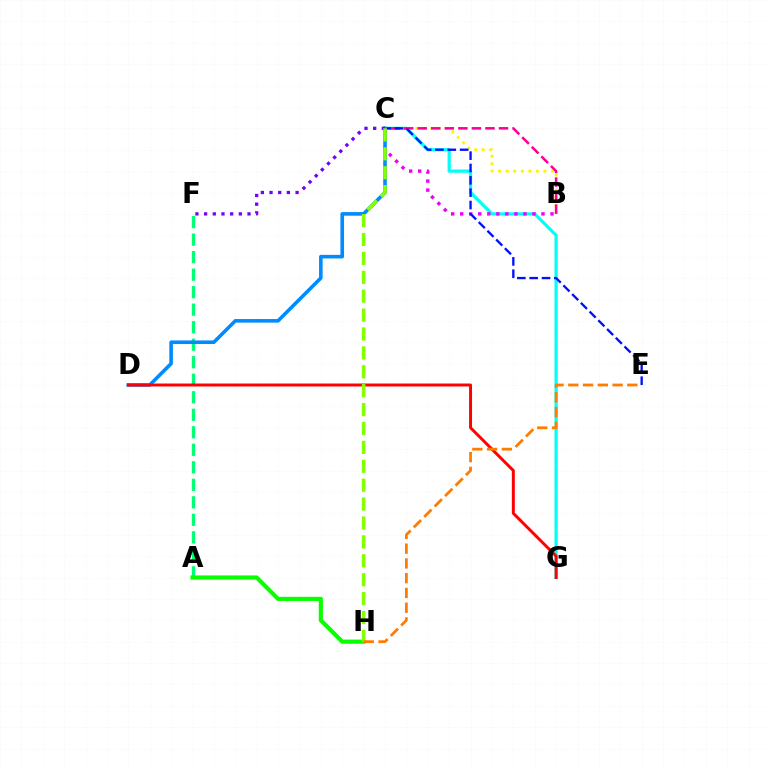{('C', 'G'): [{'color': '#00fff6', 'line_style': 'solid', 'thickness': 2.31}], ('B', 'C'): [{'color': '#ee00ff', 'line_style': 'dotted', 'thickness': 2.45}, {'color': '#fcf500', 'line_style': 'dotted', 'thickness': 2.05}, {'color': '#ff0094', 'line_style': 'dashed', 'thickness': 1.84}], ('A', 'F'): [{'color': '#00ff74', 'line_style': 'dashed', 'thickness': 2.38}], ('C', 'E'): [{'color': '#0010ff', 'line_style': 'dashed', 'thickness': 1.68}], ('A', 'H'): [{'color': '#08ff00', 'line_style': 'solid', 'thickness': 2.98}], ('C', 'D'): [{'color': '#008cff', 'line_style': 'solid', 'thickness': 2.59}], ('D', 'G'): [{'color': '#ff0000', 'line_style': 'solid', 'thickness': 2.13}], ('C', 'F'): [{'color': '#7200ff', 'line_style': 'dotted', 'thickness': 2.36}], ('C', 'H'): [{'color': '#84ff00', 'line_style': 'dashed', 'thickness': 2.57}], ('E', 'H'): [{'color': '#ff7c00', 'line_style': 'dashed', 'thickness': 2.01}]}